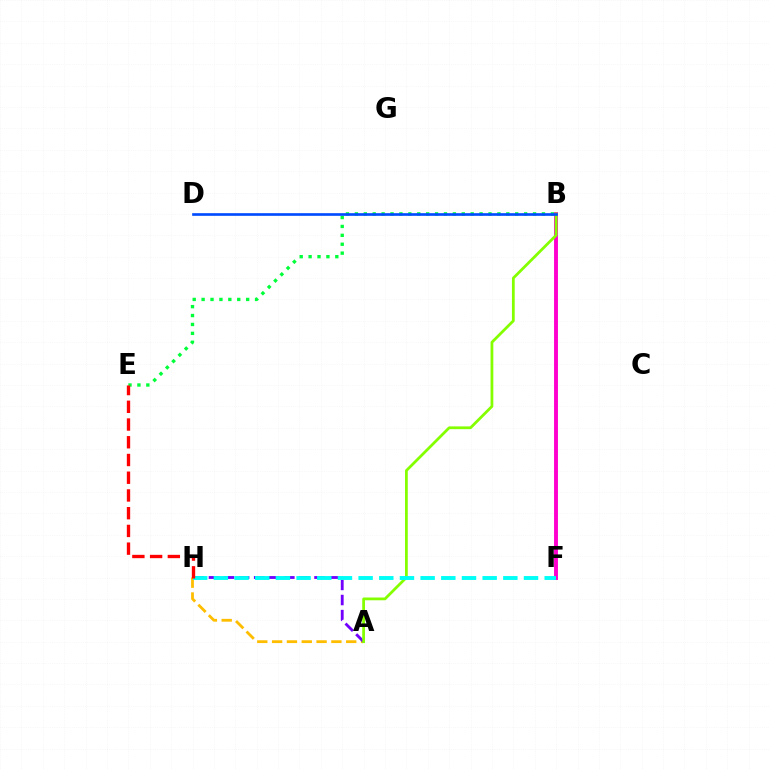{('B', 'F'): [{'color': '#ff00cf', 'line_style': 'solid', 'thickness': 2.81}], ('A', 'H'): [{'color': '#ffbd00', 'line_style': 'dashed', 'thickness': 2.01}, {'color': '#7200ff', 'line_style': 'dashed', 'thickness': 2.05}], ('A', 'B'): [{'color': '#84ff00', 'line_style': 'solid', 'thickness': 1.99}], ('B', 'E'): [{'color': '#00ff39', 'line_style': 'dotted', 'thickness': 2.42}], ('F', 'H'): [{'color': '#00fff6', 'line_style': 'dashed', 'thickness': 2.81}], ('E', 'H'): [{'color': '#ff0000', 'line_style': 'dashed', 'thickness': 2.41}], ('B', 'D'): [{'color': '#004bff', 'line_style': 'solid', 'thickness': 1.91}]}